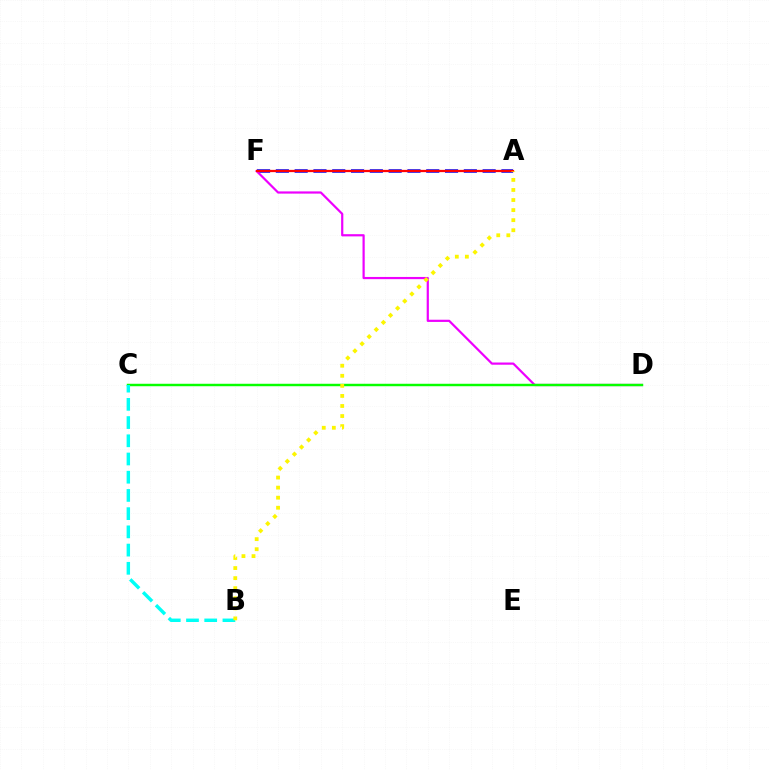{('A', 'F'): [{'color': '#0010ff', 'line_style': 'dashed', 'thickness': 2.55}, {'color': '#ff0000', 'line_style': 'solid', 'thickness': 1.62}], ('D', 'F'): [{'color': '#ee00ff', 'line_style': 'solid', 'thickness': 1.59}], ('C', 'D'): [{'color': '#08ff00', 'line_style': 'solid', 'thickness': 1.77}], ('B', 'C'): [{'color': '#00fff6', 'line_style': 'dashed', 'thickness': 2.47}], ('A', 'B'): [{'color': '#fcf500', 'line_style': 'dotted', 'thickness': 2.73}]}